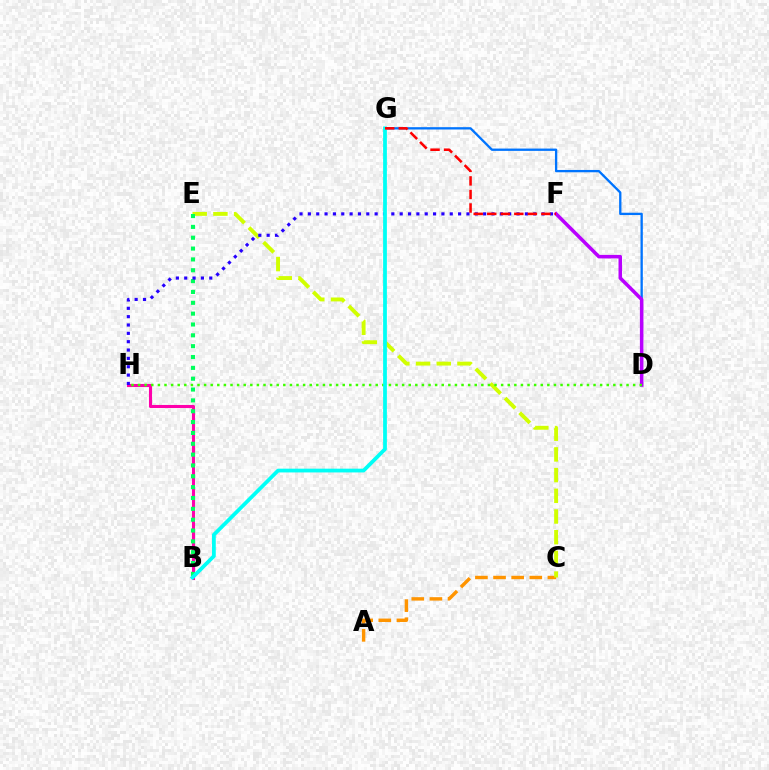{('A', 'C'): [{'color': '#ff9400', 'line_style': 'dashed', 'thickness': 2.46}], ('C', 'E'): [{'color': '#d1ff00', 'line_style': 'dashed', 'thickness': 2.81}], ('B', 'H'): [{'color': '#ff00ac', 'line_style': 'solid', 'thickness': 2.22}], ('D', 'G'): [{'color': '#0074ff', 'line_style': 'solid', 'thickness': 1.67}], ('D', 'F'): [{'color': '#b900ff', 'line_style': 'solid', 'thickness': 2.55}], ('D', 'H'): [{'color': '#3dff00', 'line_style': 'dotted', 'thickness': 1.79}], ('B', 'E'): [{'color': '#00ff5c', 'line_style': 'dotted', 'thickness': 2.95}], ('F', 'H'): [{'color': '#2500ff', 'line_style': 'dotted', 'thickness': 2.27}], ('B', 'G'): [{'color': '#00fff6', 'line_style': 'solid', 'thickness': 2.71}], ('F', 'G'): [{'color': '#ff0000', 'line_style': 'dashed', 'thickness': 1.84}]}